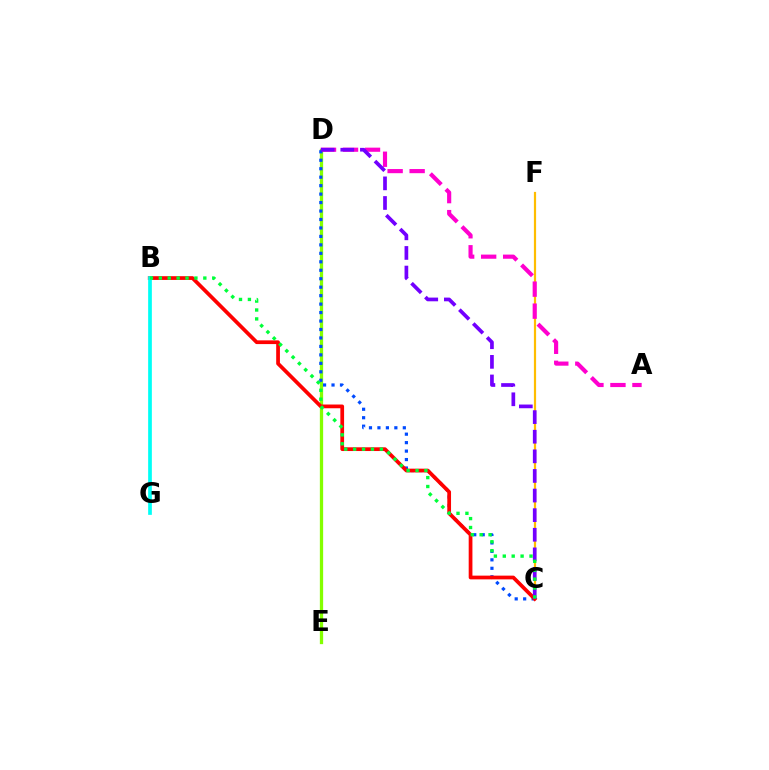{('C', 'F'): [{'color': '#ffbd00', 'line_style': 'solid', 'thickness': 1.59}], ('D', 'E'): [{'color': '#84ff00', 'line_style': 'solid', 'thickness': 2.36}], ('A', 'D'): [{'color': '#ff00cf', 'line_style': 'dashed', 'thickness': 2.99}], ('C', 'D'): [{'color': '#004bff', 'line_style': 'dotted', 'thickness': 2.3}, {'color': '#7200ff', 'line_style': 'dashed', 'thickness': 2.66}], ('B', 'C'): [{'color': '#ff0000', 'line_style': 'solid', 'thickness': 2.69}, {'color': '#00ff39', 'line_style': 'dotted', 'thickness': 2.42}], ('B', 'G'): [{'color': '#00fff6', 'line_style': 'solid', 'thickness': 2.66}]}